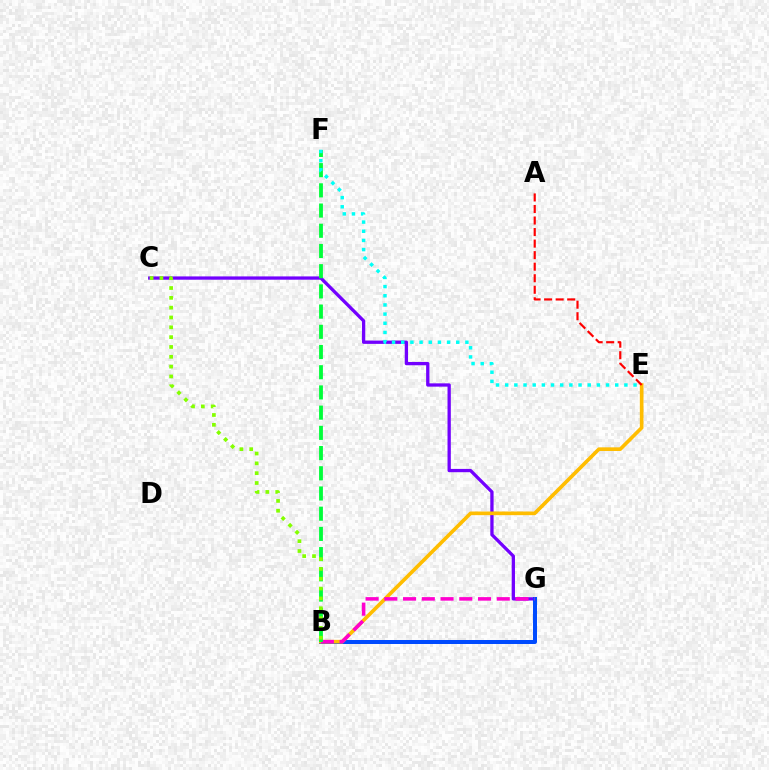{('C', 'G'): [{'color': '#7200ff', 'line_style': 'solid', 'thickness': 2.37}], ('B', 'G'): [{'color': '#004bff', 'line_style': 'solid', 'thickness': 2.87}, {'color': '#ff00cf', 'line_style': 'dashed', 'thickness': 2.55}], ('B', 'E'): [{'color': '#ffbd00', 'line_style': 'solid', 'thickness': 2.63}], ('B', 'F'): [{'color': '#00ff39', 'line_style': 'dashed', 'thickness': 2.75}], ('E', 'F'): [{'color': '#00fff6', 'line_style': 'dotted', 'thickness': 2.49}], ('B', 'C'): [{'color': '#84ff00', 'line_style': 'dotted', 'thickness': 2.67}], ('A', 'E'): [{'color': '#ff0000', 'line_style': 'dashed', 'thickness': 1.57}]}